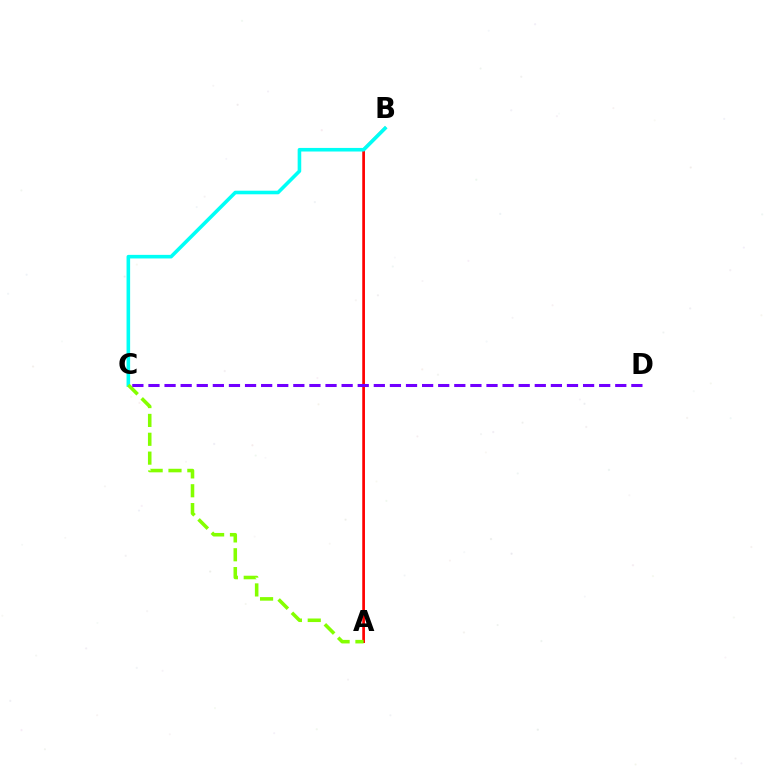{('A', 'B'): [{'color': '#ff0000', 'line_style': 'solid', 'thickness': 1.95}], ('B', 'C'): [{'color': '#00fff6', 'line_style': 'solid', 'thickness': 2.58}], ('A', 'C'): [{'color': '#84ff00', 'line_style': 'dashed', 'thickness': 2.56}], ('C', 'D'): [{'color': '#7200ff', 'line_style': 'dashed', 'thickness': 2.19}]}